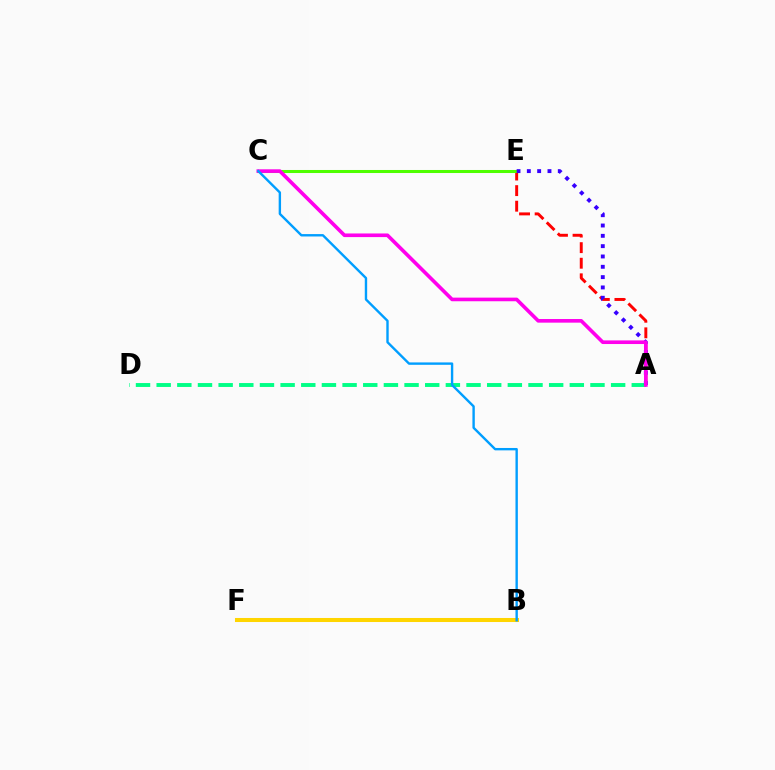{('A', 'D'): [{'color': '#00ff86', 'line_style': 'dashed', 'thickness': 2.81}], ('A', 'E'): [{'color': '#ff0000', 'line_style': 'dashed', 'thickness': 2.12}, {'color': '#3700ff', 'line_style': 'dotted', 'thickness': 2.8}], ('C', 'E'): [{'color': '#4fff00', 'line_style': 'solid', 'thickness': 2.19}], ('B', 'F'): [{'color': '#ffd500', 'line_style': 'solid', 'thickness': 2.91}], ('A', 'C'): [{'color': '#ff00ed', 'line_style': 'solid', 'thickness': 2.61}], ('B', 'C'): [{'color': '#009eff', 'line_style': 'solid', 'thickness': 1.72}]}